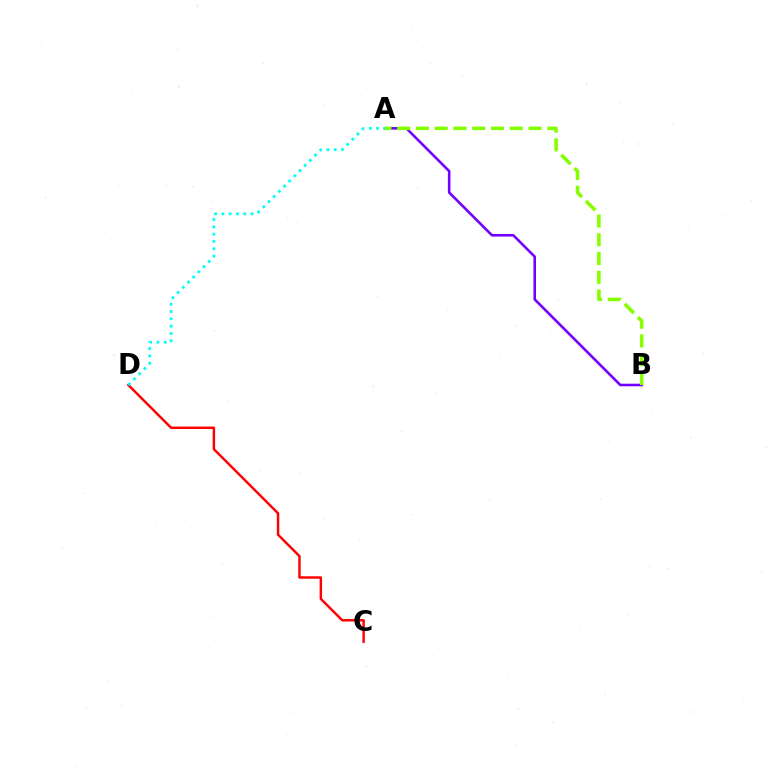{('A', 'B'): [{'color': '#7200ff', 'line_style': 'solid', 'thickness': 1.85}, {'color': '#84ff00', 'line_style': 'dashed', 'thickness': 2.55}], ('C', 'D'): [{'color': '#ff0000', 'line_style': 'solid', 'thickness': 1.76}], ('A', 'D'): [{'color': '#00fff6', 'line_style': 'dotted', 'thickness': 1.99}]}